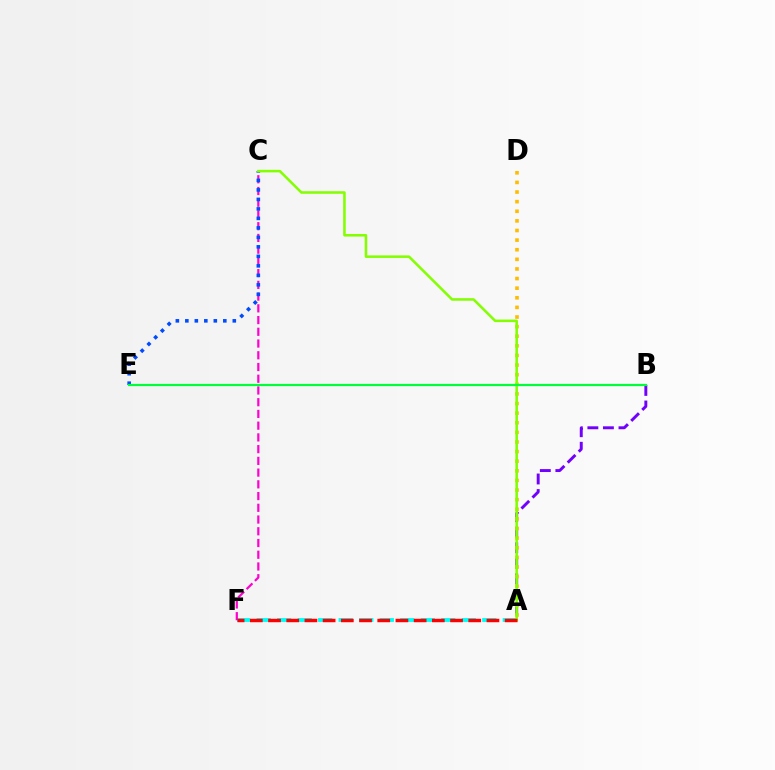{('A', 'B'): [{'color': '#7200ff', 'line_style': 'dashed', 'thickness': 2.11}], ('A', 'D'): [{'color': '#ffbd00', 'line_style': 'dotted', 'thickness': 2.61}], ('A', 'F'): [{'color': '#00fff6', 'line_style': 'dashed', 'thickness': 2.79}, {'color': '#ff0000', 'line_style': 'dashed', 'thickness': 2.47}], ('C', 'F'): [{'color': '#ff00cf', 'line_style': 'dashed', 'thickness': 1.59}], ('C', 'E'): [{'color': '#004bff', 'line_style': 'dotted', 'thickness': 2.58}], ('A', 'C'): [{'color': '#84ff00', 'line_style': 'solid', 'thickness': 1.84}], ('B', 'E'): [{'color': '#00ff39', 'line_style': 'solid', 'thickness': 1.59}]}